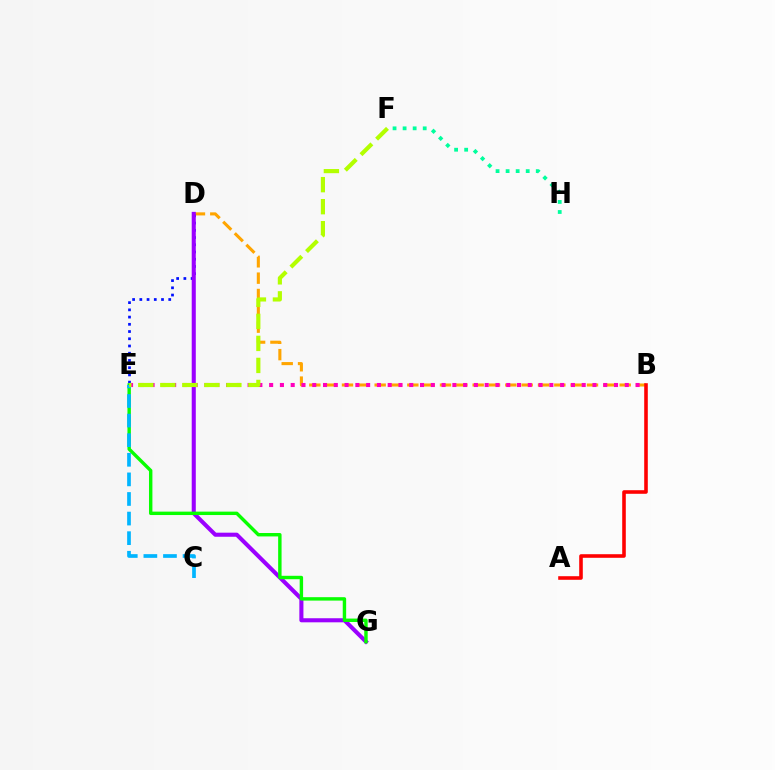{('F', 'H'): [{'color': '#00ff9d', 'line_style': 'dotted', 'thickness': 2.73}], ('B', 'D'): [{'color': '#ffa500', 'line_style': 'dashed', 'thickness': 2.22}], ('B', 'E'): [{'color': '#ff00bd', 'line_style': 'dotted', 'thickness': 2.93}], ('D', 'E'): [{'color': '#0010ff', 'line_style': 'dotted', 'thickness': 1.96}], ('A', 'B'): [{'color': '#ff0000', 'line_style': 'solid', 'thickness': 2.58}], ('D', 'G'): [{'color': '#9b00ff', 'line_style': 'solid', 'thickness': 2.93}], ('E', 'G'): [{'color': '#08ff00', 'line_style': 'solid', 'thickness': 2.46}], ('C', 'E'): [{'color': '#00b5ff', 'line_style': 'dashed', 'thickness': 2.66}], ('E', 'F'): [{'color': '#b3ff00', 'line_style': 'dashed', 'thickness': 2.99}]}